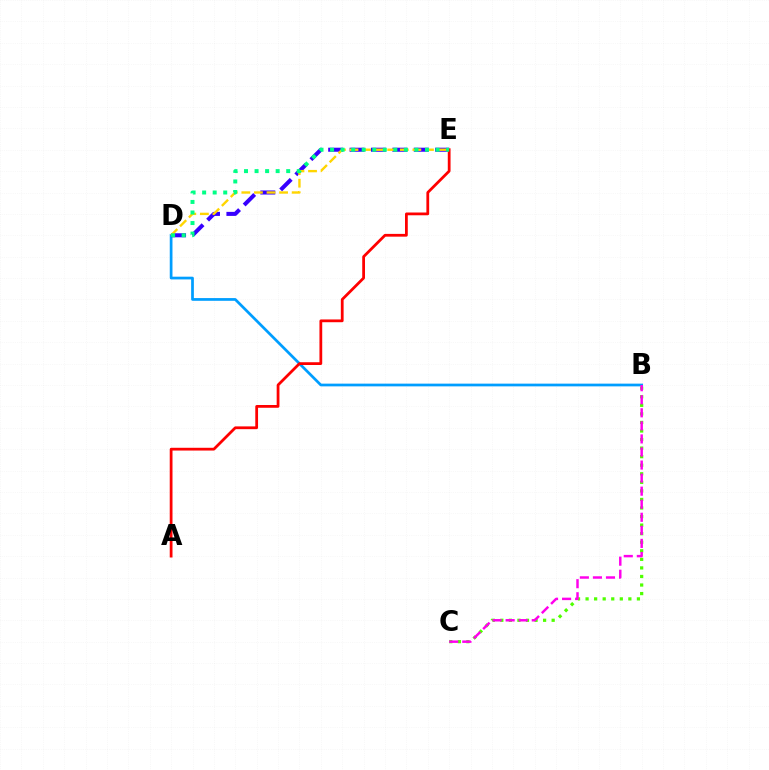{('B', 'C'): [{'color': '#4fff00', 'line_style': 'dotted', 'thickness': 2.32}, {'color': '#ff00ed', 'line_style': 'dashed', 'thickness': 1.77}], ('B', 'D'): [{'color': '#009eff', 'line_style': 'solid', 'thickness': 1.96}], ('D', 'E'): [{'color': '#3700ff', 'line_style': 'dashed', 'thickness': 2.91}, {'color': '#ffd500', 'line_style': 'dashed', 'thickness': 1.71}, {'color': '#00ff86', 'line_style': 'dotted', 'thickness': 2.87}], ('A', 'E'): [{'color': '#ff0000', 'line_style': 'solid', 'thickness': 2.0}]}